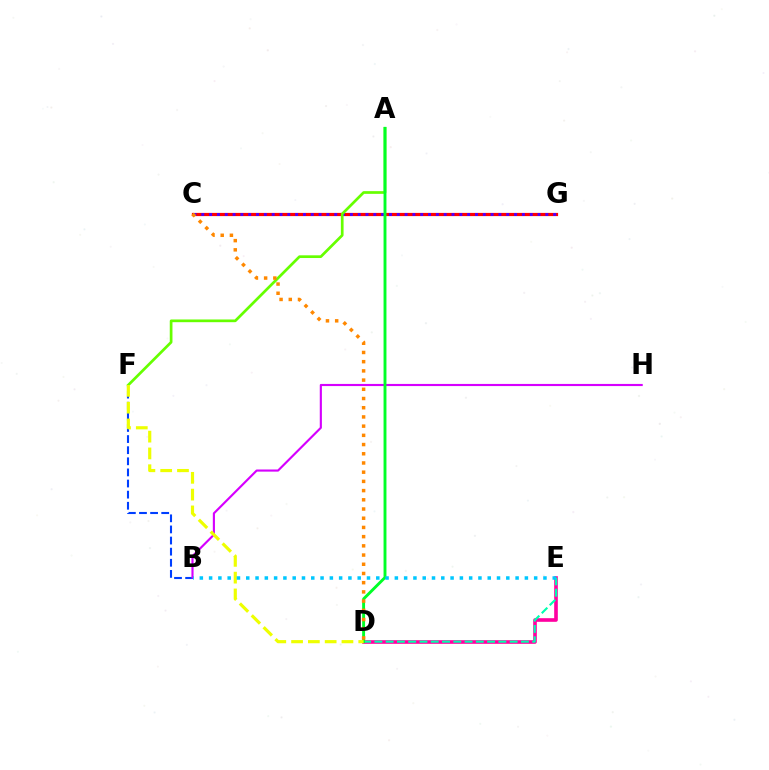{('C', 'G'): [{'color': '#ff0000', 'line_style': 'solid', 'thickness': 2.31}, {'color': '#4f00ff', 'line_style': 'dotted', 'thickness': 2.12}], ('A', 'F'): [{'color': '#66ff00', 'line_style': 'solid', 'thickness': 1.95}], ('B', 'F'): [{'color': '#003fff', 'line_style': 'dashed', 'thickness': 1.51}], ('D', 'E'): [{'color': '#ff00a0', 'line_style': 'solid', 'thickness': 2.61}, {'color': '#00ffaf', 'line_style': 'dashed', 'thickness': 1.53}], ('B', 'H'): [{'color': '#d600ff', 'line_style': 'solid', 'thickness': 1.54}], ('A', 'D'): [{'color': '#00ff27', 'line_style': 'solid', 'thickness': 2.09}], ('D', 'F'): [{'color': '#eeff00', 'line_style': 'dashed', 'thickness': 2.28}], ('B', 'E'): [{'color': '#00c7ff', 'line_style': 'dotted', 'thickness': 2.52}], ('C', 'D'): [{'color': '#ff8800', 'line_style': 'dotted', 'thickness': 2.5}]}